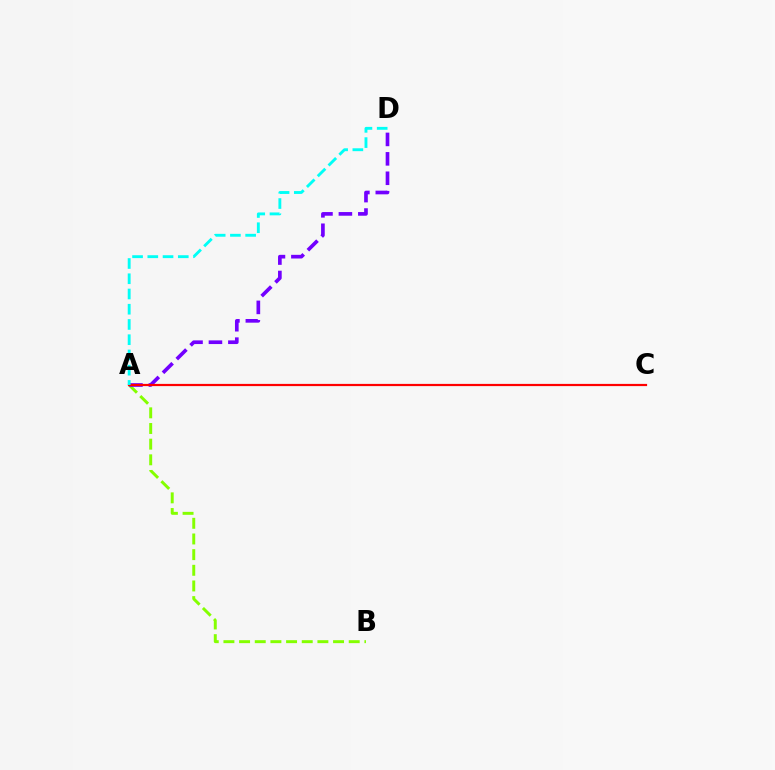{('A', 'B'): [{'color': '#84ff00', 'line_style': 'dashed', 'thickness': 2.13}], ('A', 'D'): [{'color': '#7200ff', 'line_style': 'dashed', 'thickness': 2.64}, {'color': '#00fff6', 'line_style': 'dashed', 'thickness': 2.07}], ('A', 'C'): [{'color': '#ff0000', 'line_style': 'solid', 'thickness': 1.58}]}